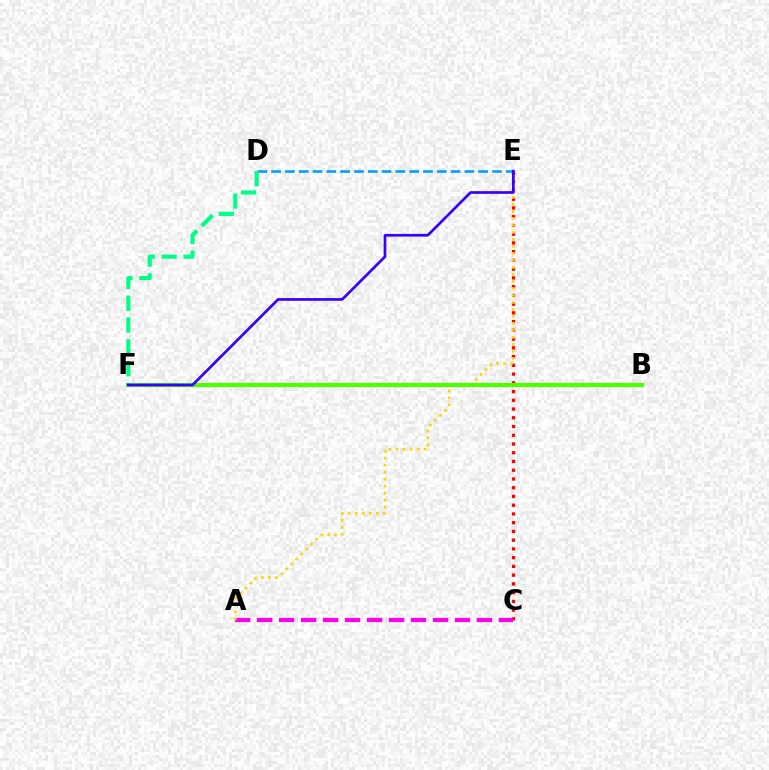{('C', 'E'): [{'color': '#ff0000', 'line_style': 'dotted', 'thickness': 2.38}], ('A', 'C'): [{'color': '#ff00ed', 'line_style': 'dashed', 'thickness': 2.99}], ('A', 'E'): [{'color': '#ffd500', 'line_style': 'dotted', 'thickness': 1.9}], ('D', 'E'): [{'color': '#009eff', 'line_style': 'dashed', 'thickness': 1.88}], ('B', 'F'): [{'color': '#4fff00', 'line_style': 'solid', 'thickness': 2.99}], ('D', 'F'): [{'color': '#00ff86', 'line_style': 'dashed', 'thickness': 2.97}], ('E', 'F'): [{'color': '#3700ff', 'line_style': 'solid', 'thickness': 1.94}]}